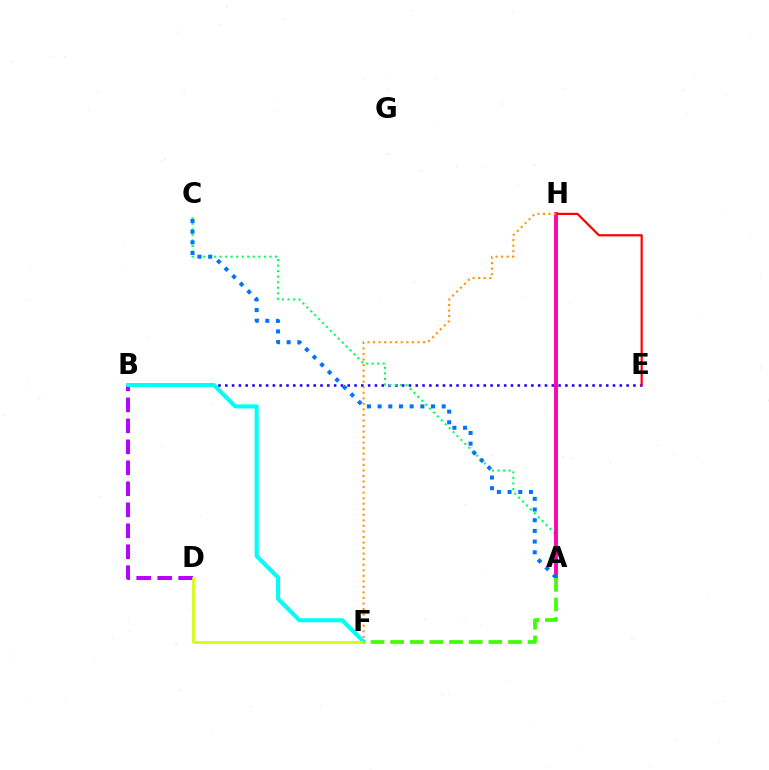{('B', 'E'): [{'color': '#2500ff', 'line_style': 'dotted', 'thickness': 1.85}], ('A', 'C'): [{'color': '#00ff5c', 'line_style': 'dotted', 'thickness': 1.5}, {'color': '#0074ff', 'line_style': 'dotted', 'thickness': 2.9}], ('B', 'D'): [{'color': '#b900ff', 'line_style': 'dashed', 'thickness': 2.85}], ('A', 'H'): [{'color': '#ff00ac', 'line_style': 'solid', 'thickness': 2.77}], ('B', 'F'): [{'color': '#00fff6', 'line_style': 'solid', 'thickness': 2.94}], ('D', 'F'): [{'color': '#d1ff00', 'line_style': 'solid', 'thickness': 1.91}], ('E', 'H'): [{'color': '#ff0000', 'line_style': 'solid', 'thickness': 1.58}], ('A', 'F'): [{'color': '#3dff00', 'line_style': 'dashed', 'thickness': 2.67}], ('F', 'H'): [{'color': '#ff9400', 'line_style': 'dotted', 'thickness': 1.51}]}